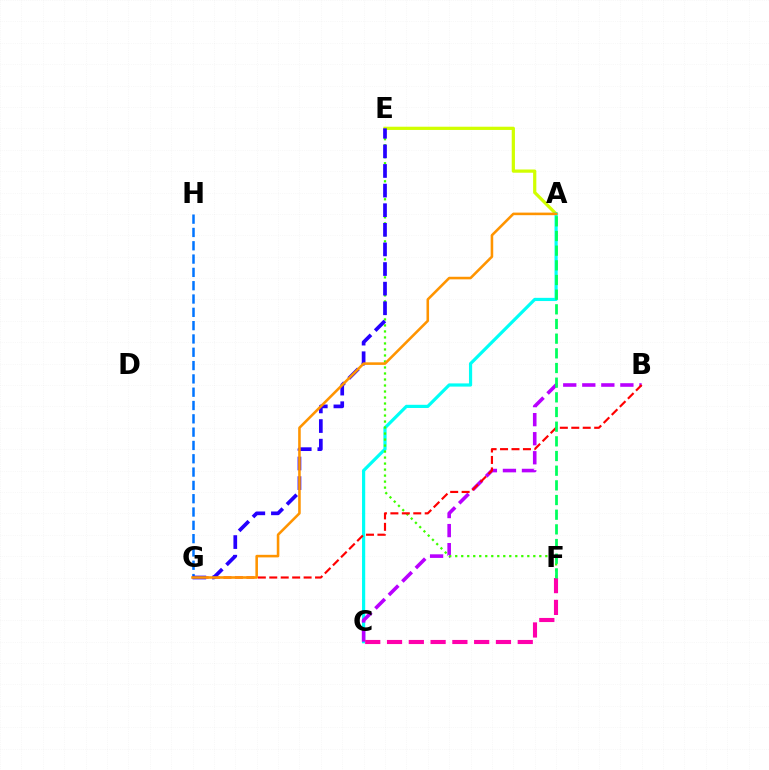{('A', 'E'): [{'color': '#d1ff00', 'line_style': 'solid', 'thickness': 2.32}], ('A', 'C'): [{'color': '#00fff6', 'line_style': 'solid', 'thickness': 2.3}], ('B', 'C'): [{'color': '#b900ff', 'line_style': 'dashed', 'thickness': 2.59}], ('G', 'H'): [{'color': '#0074ff', 'line_style': 'dashed', 'thickness': 1.81}], ('E', 'F'): [{'color': '#3dff00', 'line_style': 'dotted', 'thickness': 1.63}], ('C', 'F'): [{'color': '#ff00ac', 'line_style': 'dashed', 'thickness': 2.96}], ('B', 'G'): [{'color': '#ff0000', 'line_style': 'dashed', 'thickness': 1.55}], ('E', 'G'): [{'color': '#2500ff', 'line_style': 'dashed', 'thickness': 2.66}], ('A', 'G'): [{'color': '#ff9400', 'line_style': 'solid', 'thickness': 1.85}], ('A', 'F'): [{'color': '#00ff5c', 'line_style': 'dashed', 'thickness': 1.99}]}